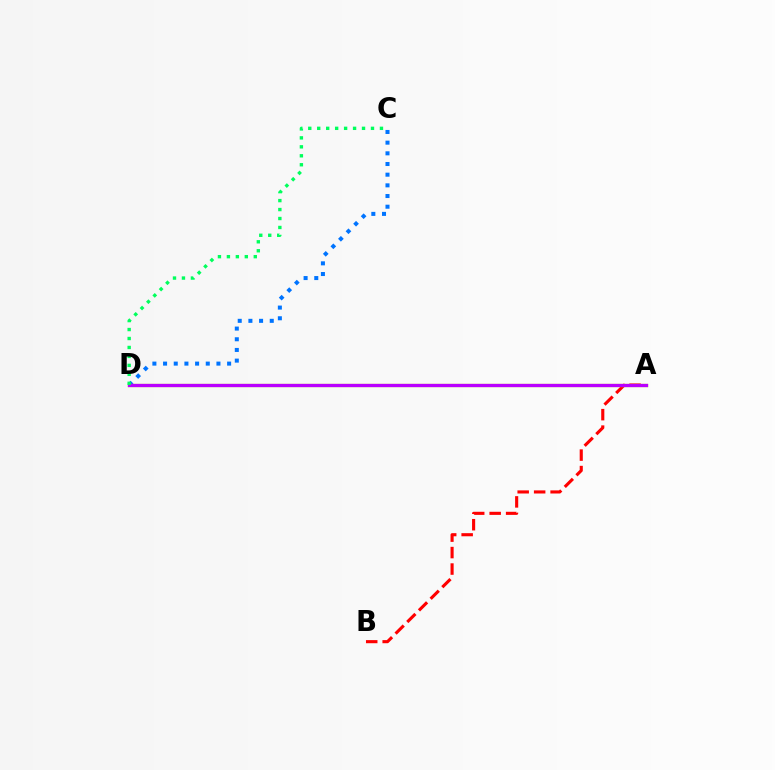{('A', 'B'): [{'color': '#ff0000', 'line_style': 'dashed', 'thickness': 2.24}], ('C', 'D'): [{'color': '#0074ff', 'line_style': 'dotted', 'thickness': 2.9}, {'color': '#00ff5c', 'line_style': 'dotted', 'thickness': 2.43}], ('A', 'D'): [{'color': '#d1ff00', 'line_style': 'solid', 'thickness': 2.35}, {'color': '#b900ff', 'line_style': 'solid', 'thickness': 2.37}]}